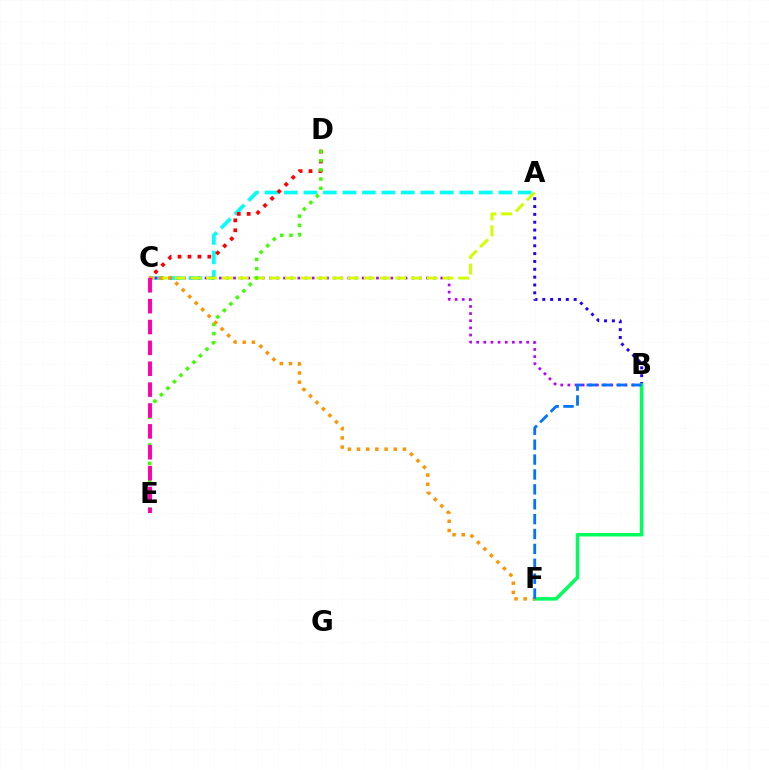{('A', 'C'): [{'color': '#00fff6', 'line_style': 'dashed', 'thickness': 2.65}, {'color': '#d1ff00', 'line_style': 'dashed', 'thickness': 2.14}], ('C', 'D'): [{'color': '#ff0000', 'line_style': 'dotted', 'thickness': 2.7}], ('B', 'C'): [{'color': '#b900ff', 'line_style': 'dotted', 'thickness': 1.94}], ('A', 'B'): [{'color': '#2500ff', 'line_style': 'dotted', 'thickness': 2.13}], ('B', 'F'): [{'color': '#00ff5c', 'line_style': 'solid', 'thickness': 2.53}, {'color': '#0074ff', 'line_style': 'dashed', 'thickness': 2.02}], ('D', 'E'): [{'color': '#3dff00', 'line_style': 'dotted', 'thickness': 2.5}], ('C', 'F'): [{'color': '#ff9400', 'line_style': 'dotted', 'thickness': 2.49}], ('C', 'E'): [{'color': '#ff00ac', 'line_style': 'dashed', 'thickness': 2.84}]}